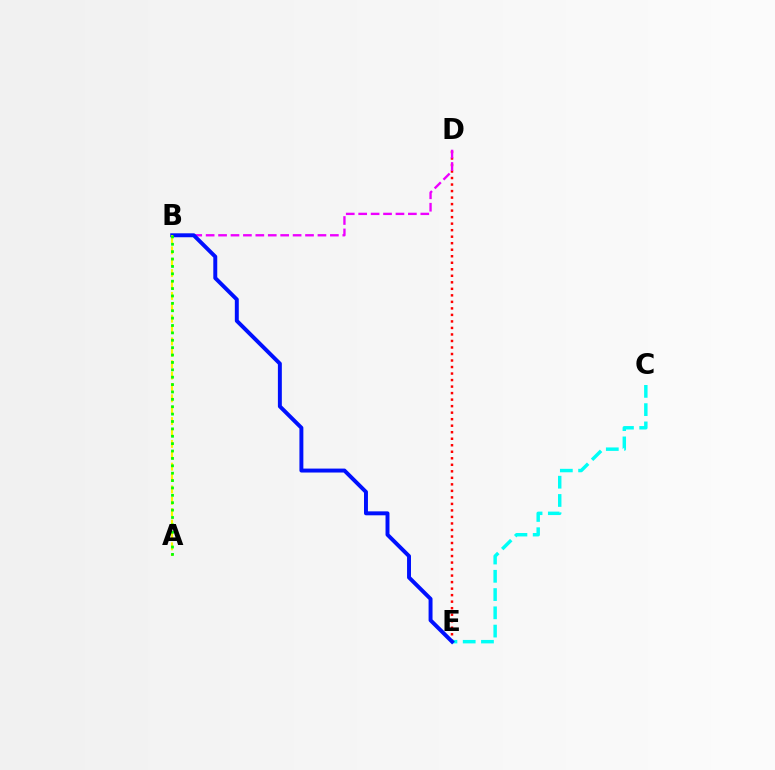{('D', 'E'): [{'color': '#ff0000', 'line_style': 'dotted', 'thickness': 1.77}], ('B', 'D'): [{'color': '#ee00ff', 'line_style': 'dashed', 'thickness': 1.69}], ('C', 'E'): [{'color': '#00fff6', 'line_style': 'dashed', 'thickness': 2.48}], ('B', 'E'): [{'color': '#0010ff', 'line_style': 'solid', 'thickness': 2.84}], ('A', 'B'): [{'color': '#fcf500', 'line_style': 'dashed', 'thickness': 1.55}, {'color': '#08ff00', 'line_style': 'dotted', 'thickness': 2.01}]}